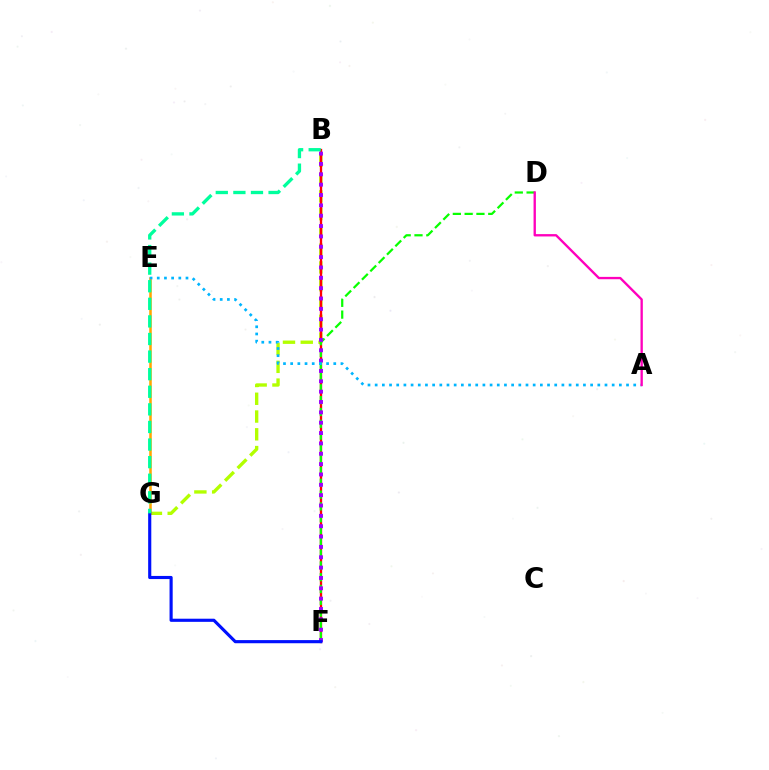{('B', 'G'): [{'color': '#b3ff00', 'line_style': 'dashed', 'thickness': 2.41}, {'color': '#00ff9d', 'line_style': 'dashed', 'thickness': 2.39}], ('E', 'G'): [{'color': '#ffa500', 'line_style': 'solid', 'thickness': 1.83}], ('B', 'F'): [{'color': '#ff0000', 'line_style': 'solid', 'thickness': 1.68}, {'color': '#9b00ff', 'line_style': 'dotted', 'thickness': 2.81}], ('D', 'F'): [{'color': '#08ff00', 'line_style': 'dashed', 'thickness': 1.6}], ('F', 'G'): [{'color': '#0010ff', 'line_style': 'solid', 'thickness': 2.26}], ('A', 'E'): [{'color': '#00b5ff', 'line_style': 'dotted', 'thickness': 1.95}], ('A', 'D'): [{'color': '#ff00bd', 'line_style': 'solid', 'thickness': 1.69}]}